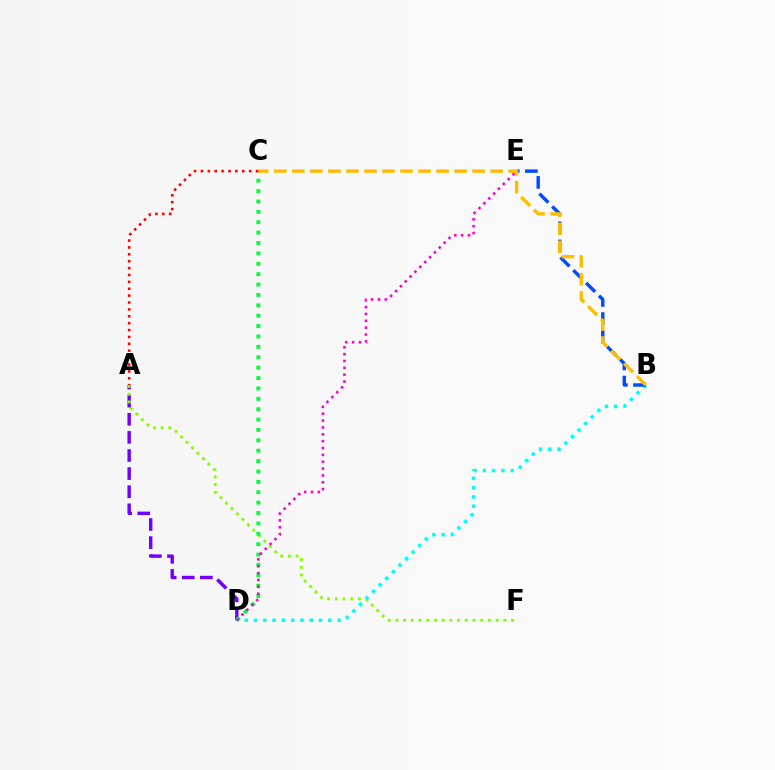{('A', 'D'): [{'color': '#7200ff', 'line_style': 'dashed', 'thickness': 2.46}], ('A', 'F'): [{'color': '#84ff00', 'line_style': 'dotted', 'thickness': 2.1}], ('C', 'D'): [{'color': '#00ff39', 'line_style': 'dotted', 'thickness': 2.82}], ('B', 'D'): [{'color': '#00fff6', 'line_style': 'dotted', 'thickness': 2.52}], ('B', 'E'): [{'color': '#004bff', 'line_style': 'dashed', 'thickness': 2.46}], ('B', 'C'): [{'color': '#ffbd00', 'line_style': 'dashed', 'thickness': 2.45}], ('D', 'E'): [{'color': '#ff00cf', 'line_style': 'dotted', 'thickness': 1.86}], ('A', 'C'): [{'color': '#ff0000', 'line_style': 'dotted', 'thickness': 1.87}]}